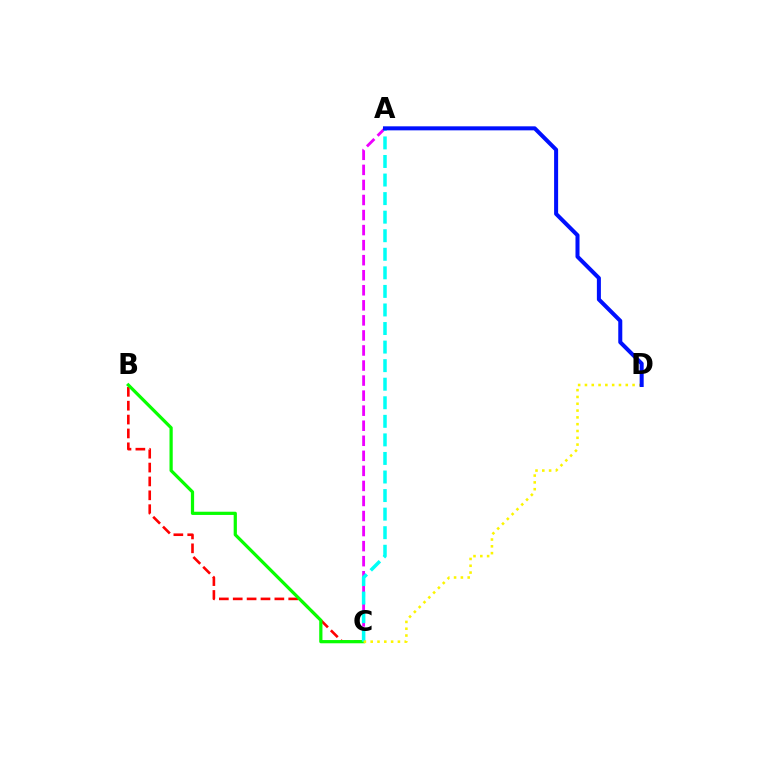{('B', 'C'): [{'color': '#ff0000', 'line_style': 'dashed', 'thickness': 1.89}, {'color': '#08ff00', 'line_style': 'solid', 'thickness': 2.32}], ('A', 'C'): [{'color': '#ee00ff', 'line_style': 'dashed', 'thickness': 2.04}, {'color': '#00fff6', 'line_style': 'dashed', 'thickness': 2.52}], ('C', 'D'): [{'color': '#fcf500', 'line_style': 'dotted', 'thickness': 1.85}], ('A', 'D'): [{'color': '#0010ff', 'line_style': 'solid', 'thickness': 2.9}]}